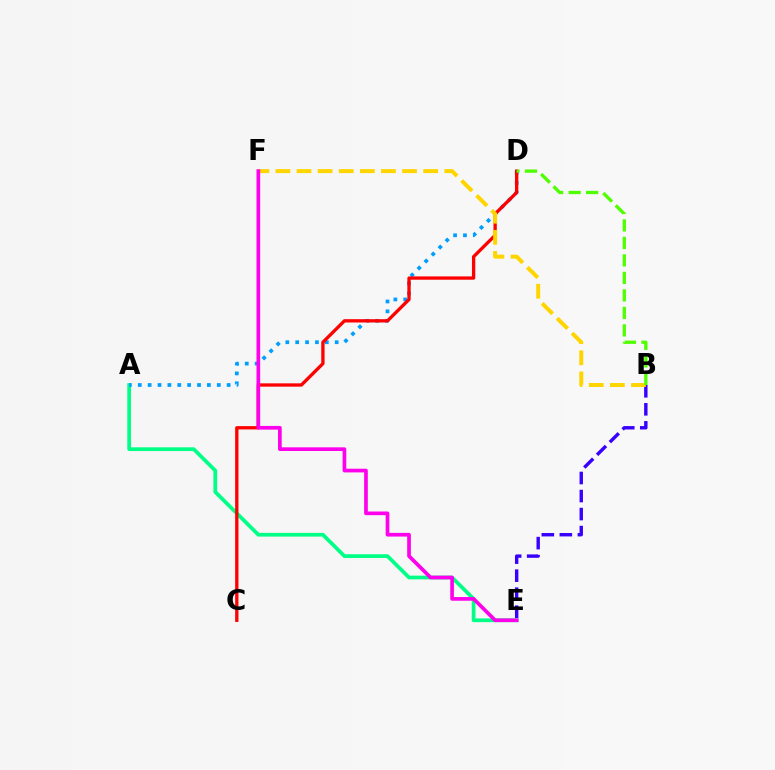{('A', 'E'): [{'color': '#00ff86', 'line_style': 'solid', 'thickness': 2.68}], ('A', 'D'): [{'color': '#009eff', 'line_style': 'dotted', 'thickness': 2.68}], ('C', 'D'): [{'color': '#ff0000', 'line_style': 'solid', 'thickness': 2.39}], ('B', 'E'): [{'color': '#3700ff', 'line_style': 'dashed', 'thickness': 2.45}], ('B', 'F'): [{'color': '#ffd500', 'line_style': 'dashed', 'thickness': 2.87}], ('B', 'D'): [{'color': '#4fff00', 'line_style': 'dashed', 'thickness': 2.38}], ('E', 'F'): [{'color': '#ff00ed', 'line_style': 'solid', 'thickness': 2.65}]}